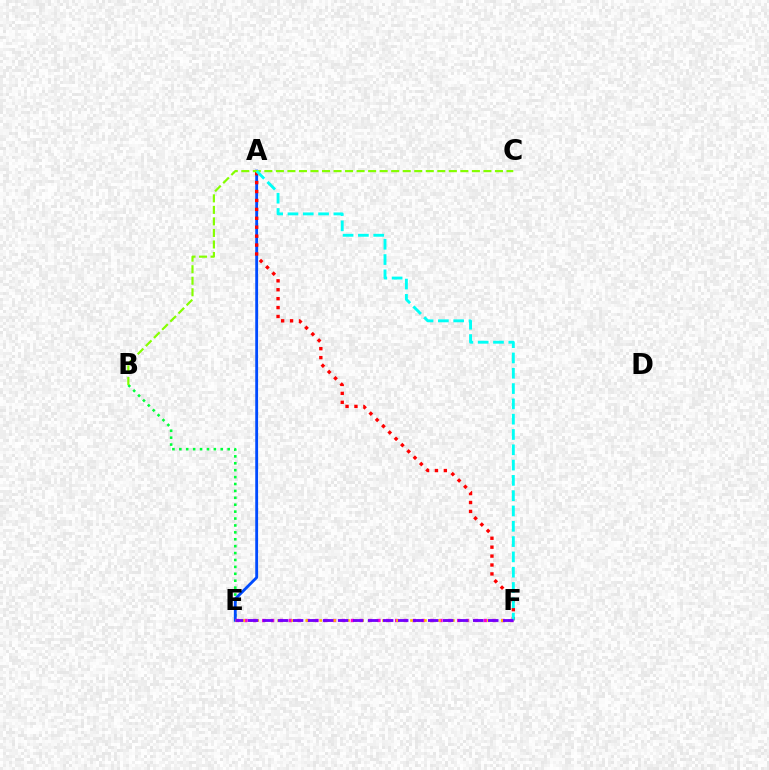{('B', 'E'): [{'color': '#00ff39', 'line_style': 'dotted', 'thickness': 1.88}], ('A', 'E'): [{'color': '#004bff', 'line_style': 'solid', 'thickness': 2.05}], ('A', 'F'): [{'color': '#ff0000', 'line_style': 'dotted', 'thickness': 2.42}, {'color': '#00fff6', 'line_style': 'dashed', 'thickness': 2.08}], ('E', 'F'): [{'color': '#ff00cf', 'line_style': 'dotted', 'thickness': 2.41}, {'color': '#ffbd00', 'line_style': 'dotted', 'thickness': 1.9}, {'color': '#7200ff', 'line_style': 'dashed', 'thickness': 2.04}], ('B', 'C'): [{'color': '#84ff00', 'line_style': 'dashed', 'thickness': 1.57}]}